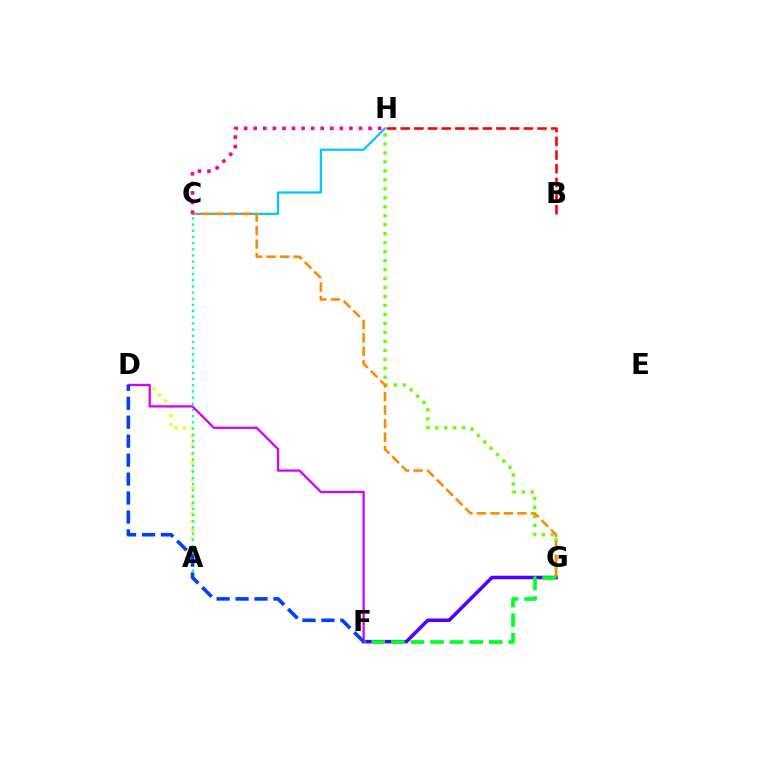{('B', 'H'): [{'color': '#ff0000', 'line_style': 'dashed', 'thickness': 1.86}], ('C', 'H'): [{'color': '#00c7ff', 'line_style': 'solid', 'thickness': 1.61}, {'color': '#ff00a0', 'line_style': 'dotted', 'thickness': 2.6}], ('G', 'H'): [{'color': '#66ff00', 'line_style': 'dotted', 'thickness': 2.44}], ('F', 'G'): [{'color': '#4f00ff', 'line_style': 'solid', 'thickness': 2.55}, {'color': '#00ff27', 'line_style': 'dashed', 'thickness': 2.66}], ('A', 'D'): [{'color': '#eeff00', 'line_style': 'dotted', 'thickness': 2.31}], ('C', 'G'): [{'color': '#ff8800', 'line_style': 'dashed', 'thickness': 1.84}], ('A', 'C'): [{'color': '#00ffaf', 'line_style': 'dotted', 'thickness': 1.68}], ('D', 'F'): [{'color': '#d600ff', 'line_style': 'solid', 'thickness': 1.65}, {'color': '#003fff', 'line_style': 'dashed', 'thickness': 2.57}]}